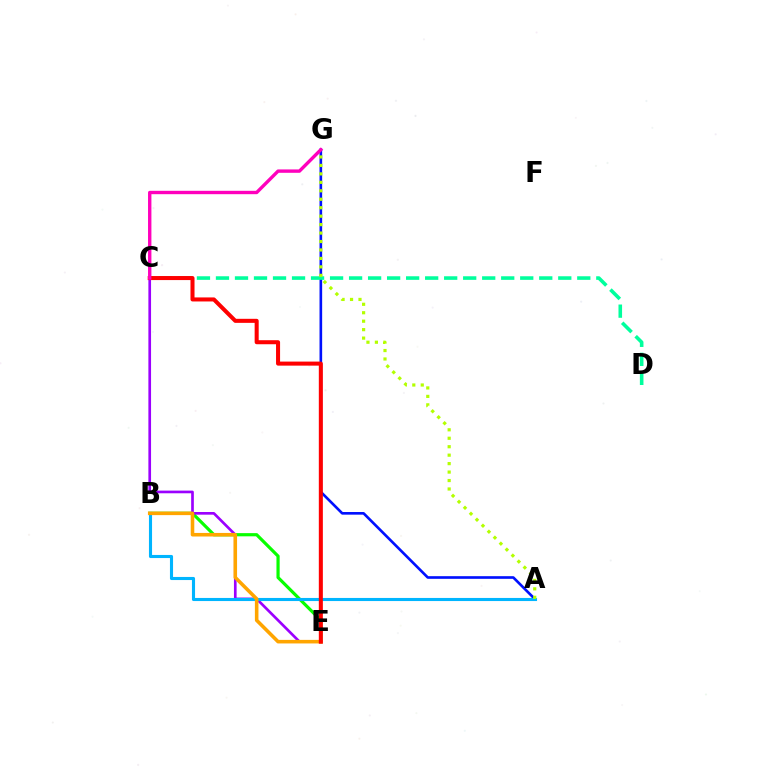{('B', 'E'): [{'color': '#08ff00', 'line_style': 'solid', 'thickness': 2.29}, {'color': '#ffa500', 'line_style': 'solid', 'thickness': 2.57}], ('C', 'E'): [{'color': '#9b00ff', 'line_style': 'solid', 'thickness': 1.92}, {'color': '#ff0000', 'line_style': 'solid', 'thickness': 2.91}], ('A', 'G'): [{'color': '#0010ff', 'line_style': 'solid', 'thickness': 1.9}, {'color': '#b3ff00', 'line_style': 'dotted', 'thickness': 2.3}], ('C', 'D'): [{'color': '#00ff9d', 'line_style': 'dashed', 'thickness': 2.58}], ('A', 'B'): [{'color': '#00b5ff', 'line_style': 'solid', 'thickness': 2.24}], ('C', 'G'): [{'color': '#ff00bd', 'line_style': 'solid', 'thickness': 2.43}]}